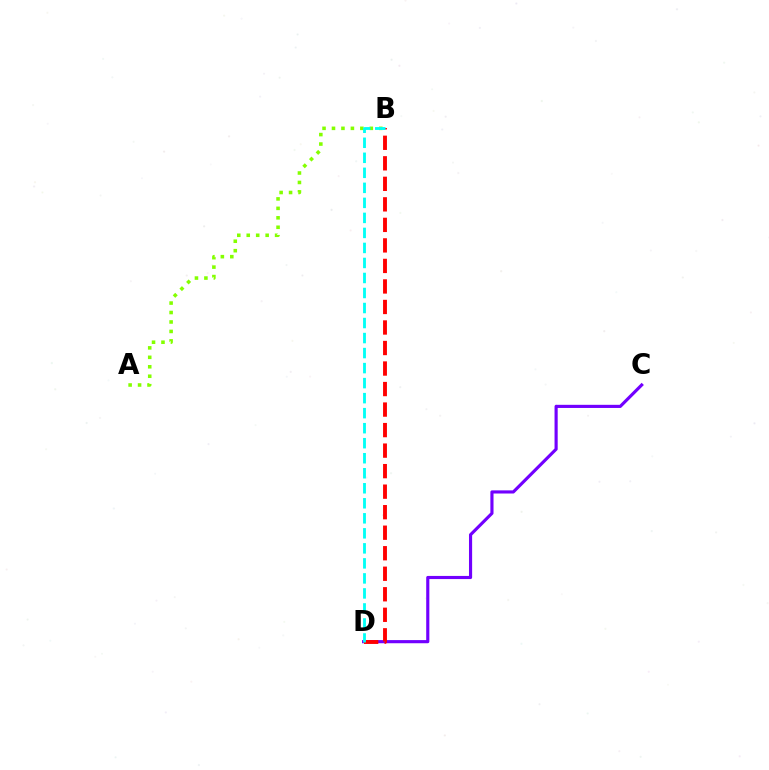{('C', 'D'): [{'color': '#7200ff', 'line_style': 'solid', 'thickness': 2.26}], ('A', 'B'): [{'color': '#84ff00', 'line_style': 'dotted', 'thickness': 2.57}], ('B', 'D'): [{'color': '#ff0000', 'line_style': 'dashed', 'thickness': 2.79}, {'color': '#00fff6', 'line_style': 'dashed', 'thickness': 2.04}]}